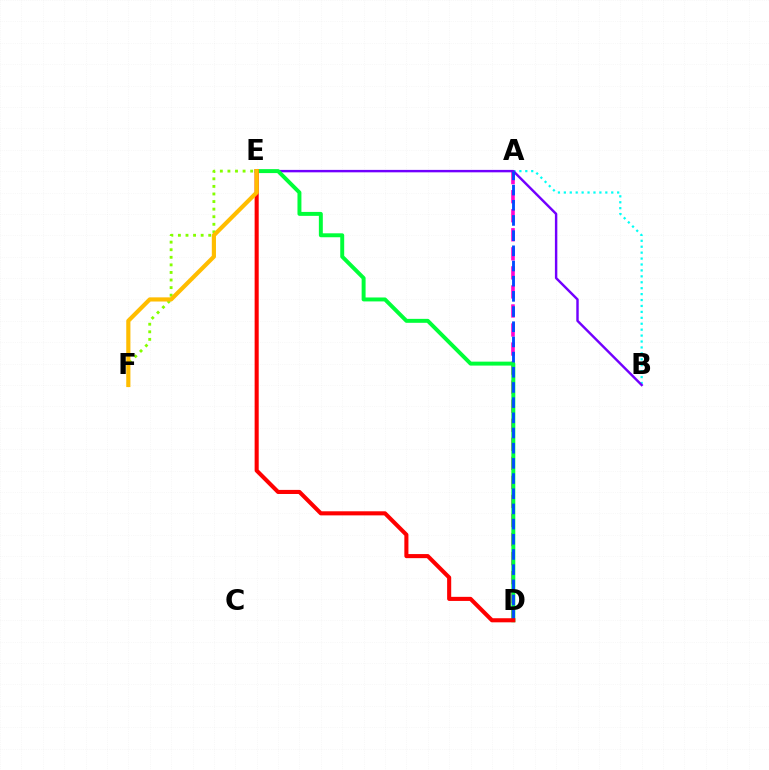{('A', 'B'): [{'color': '#00fff6', 'line_style': 'dotted', 'thickness': 1.61}], ('A', 'D'): [{'color': '#ff00cf', 'line_style': 'dashed', 'thickness': 2.59}, {'color': '#004bff', 'line_style': 'dashed', 'thickness': 2.06}], ('B', 'E'): [{'color': '#7200ff', 'line_style': 'solid', 'thickness': 1.75}], ('E', 'F'): [{'color': '#84ff00', 'line_style': 'dotted', 'thickness': 2.06}, {'color': '#ffbd00', 'line_style': 'solid', 'thickness': 3.0}], ('D', 'E'): [{'color': '#00ff39', 'line_style': 'solid', 'thickness': 2.84}, {'color': '#ff0000', 'line_style': 'solid', 'thickness': 2.94}]}